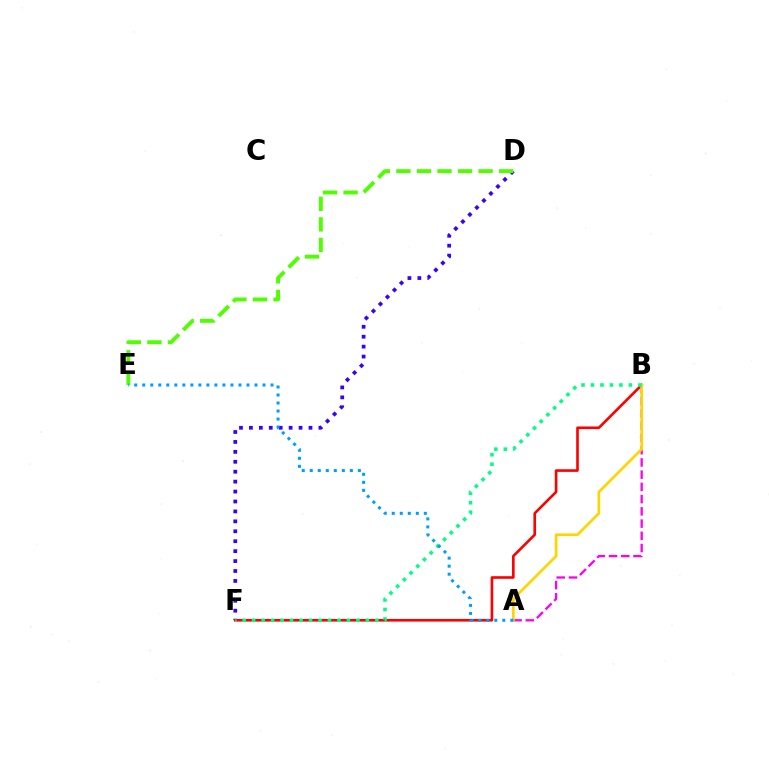{('D', 'F'): [{'color': '#3700ff', 'line_style': 'dotted', 'thickness': 2.7}], ('B', 'F'): [{'color': '#ff0000', 'line_style': 'solid', 'thickness': 1.89}, {'color': '#00ff86', 'line_style': 'dotted', 'thickness': 2.58}], ('A', 'B'): [{'color': '#ff00ed', 'line_style': 'dashed', 'thickness': 1.66}, {'color': '#ffd500', 'line_style': 'solid', 'thickness': 1.93}], ('D', 'E'): [{'color': '#4fff00', 'line_style': 'dashed', 'thickness': 2.79}], ('A', 'E'): [{'color': '#009eff', 'line_style': 'dotted', 'thickness': 2.18}]}